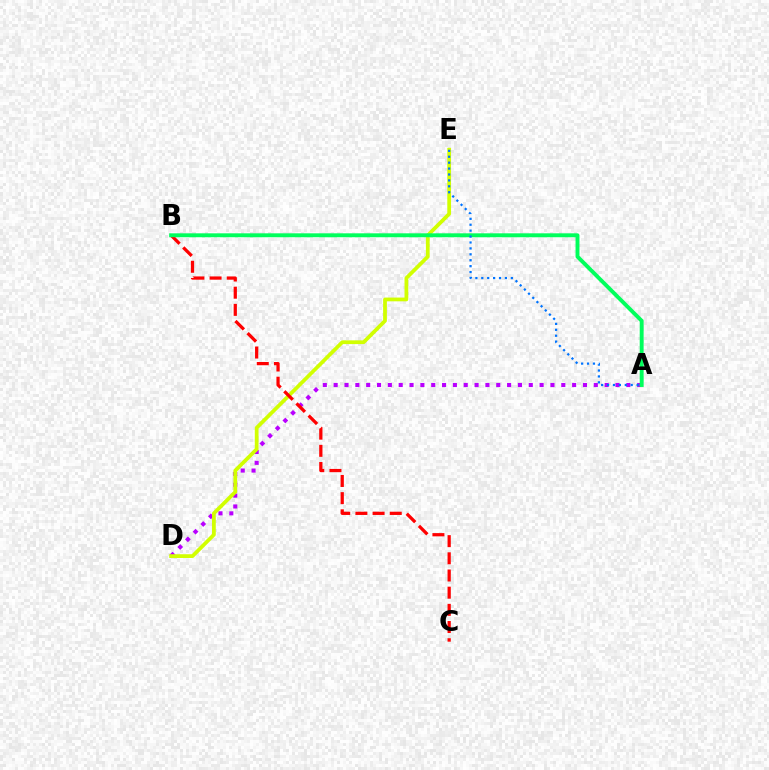{('A', 'D'): [{'color': '#b900ff', 'line_style': 'dotted', 'thickness': 2.94}], ('D', 'E'): [{'color': '#d1ff00', 'line_style': 'solid', 'thickness': 2.7}], ('B', 'C'): [{'color': '#ff0000', 'line_style': 'dashed', 'thickness': 2.33}], ('A', 'B'): [{'color': '#00ff5c', 'line_style': 'solid', 'thickness': 2.82}], ('A', 'E'): [{'color': '#0074ff', 'line_style': 'dotted', 'thickness': 1.61}]}